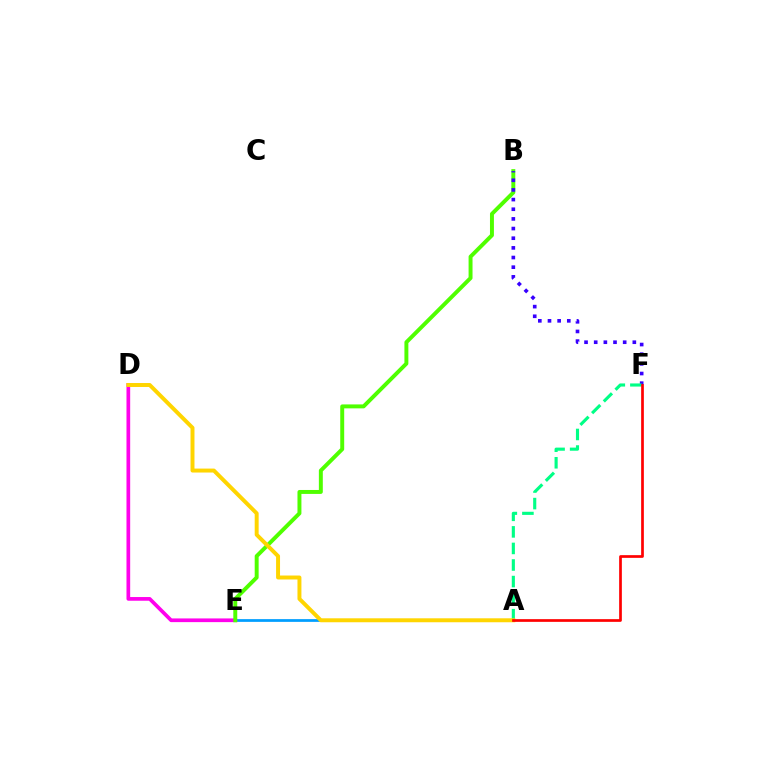{('A', 'E'): [{'color': '#009eff', 'line_style': 'solid', 'thickness': 1.97}], ('D', 'E'): [{'color': '#ff00ed', 'line_style': 'solid', 'thickness': 2.66}], ('B', 'E'): [{'color': '#4fff00', 'line_style': 'solid', 'thickness': 2.84}], ('B', 'F'): [{'color': '#3700ff', 'line_style': 'dotted', 'thickness': 2.62}], ('A', 'F'): [{'color': '#00ff86', 'line_style': 'dashed', 'thickness': 2.25}, {'color': '#ff0000', 'line_style': 'solid', 'thickness': 1.95}], ('A', 'D'): [{'color': '#ffd500', 'line_style': 'solid', 'thickness': 2.85}]}